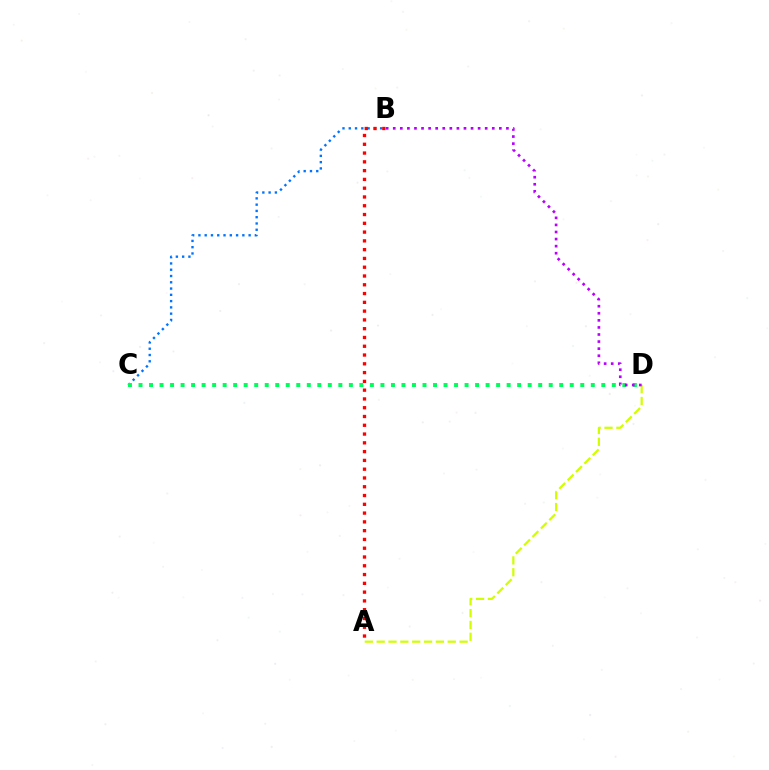{('B', 'C'): [{'color': '#0074ff', 'line_style': 'dotted', 'thickness': 1.71}], ('C', 'D'): [{'color': '#00ff5c', 'line_style': 'dotted', 'thickness': 2.86}], ('A', 'D'): [{'color': '#d1ff00', 'line_style': 'dashed', 'thickness': 1.61}], ('A', 'B'): [{'color': '#ff0000', 'line_style': 'dotted', 'thickness': 2.39}], ('B', 'D'): [{'color': '#b900ff', 'line_style': 'dotted', 'thickness': 1.92}]}